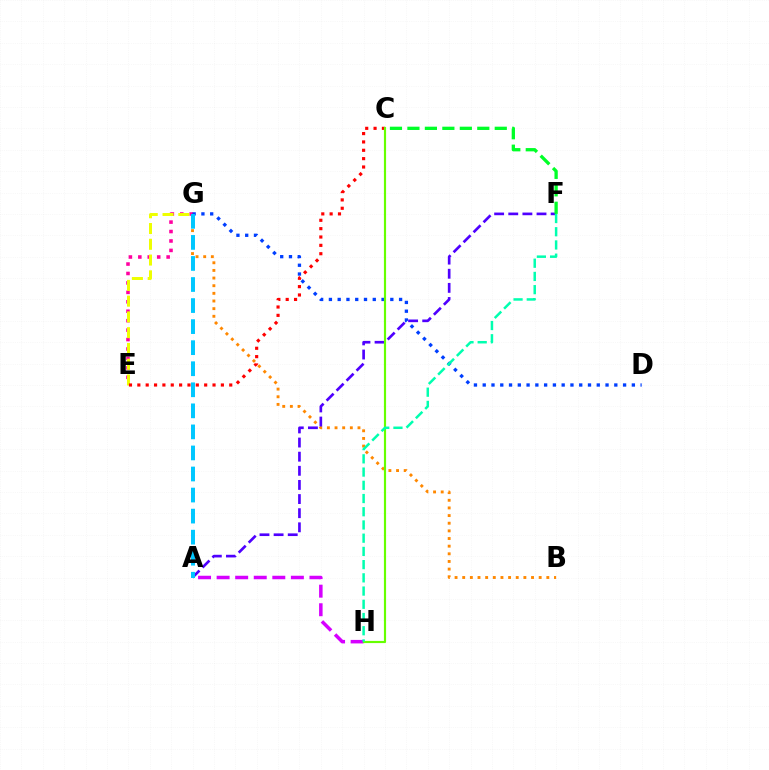{('A', 'H'): [{'color': '#d600ff', 'line_style': 'dashed', 'thickness': 2.52}], ('B', 'G'): [{'color': '#ff8800', 'line_style': 'dotted', 'thickness': 2.08}], ('E', 'G'): [{'color': '#ff00a0', 'line_style': 'dotted', 'thickness': 2.56}, {'color': '#eeff00', 'line_style': 'dashed', 'thickness': 2.14}], ('D', 'G'): [{'color': '#003fff', 'line_style': 'dotted', 'thickness': 2.38}], ('A', 'F'): [{'color': '#4f00ff', 'line_style': 'dashed', 'thickness': 1.92}], ('A', 'G'): [{'color': '#00c7ff', 'line_style': 'dashed', 'thickness': 2.86}], ('C', 'E'): [{'color': '#ff0000', 'line_style': 'dotted', 'thickness': 2.27}], ('C', 'H'): [{'color': '#66ff00', 'line_style': 'solid', 'thickness': 1.56}], ('F', 'H'): [{'color': '#00ffaf', 'line_style': 'dashed', 'thickness': 1.8}], ('C', 'F'): [{'color': '#00ff27', 'line_style': 'dashed', 'thickness': 2.37}]}